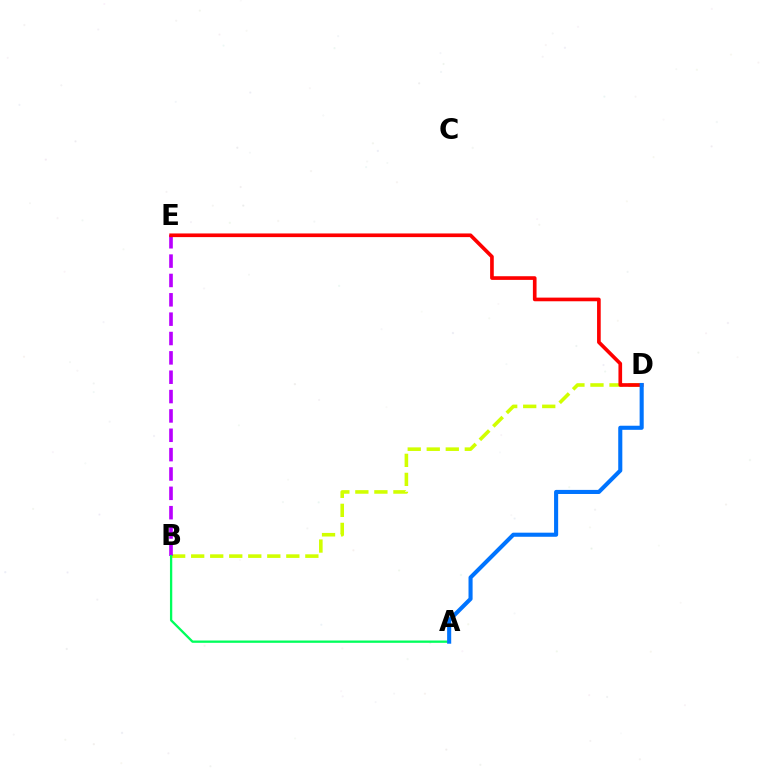{('B', 'D'): [{'color': '#d1ff00', 'line_style': 'dashed', 'thickness': 2.58}], ('B', 'E'): [{'color': '#b900ff', 'line_style': 'dashed', 'thickness': 2.63}], ('A', 'B'): [{'color': '#00ff5c', 'line_style': 'solid', 'thickness': 1.66}], ('D', 'E'): [{'color': '#ff0000', 'line_style': 'solid', 'thickness': 2.64}], ('A', 'D'): [{'color': '#0074ff', 'line_style': 'solid', 'thickness': 2.94}]}